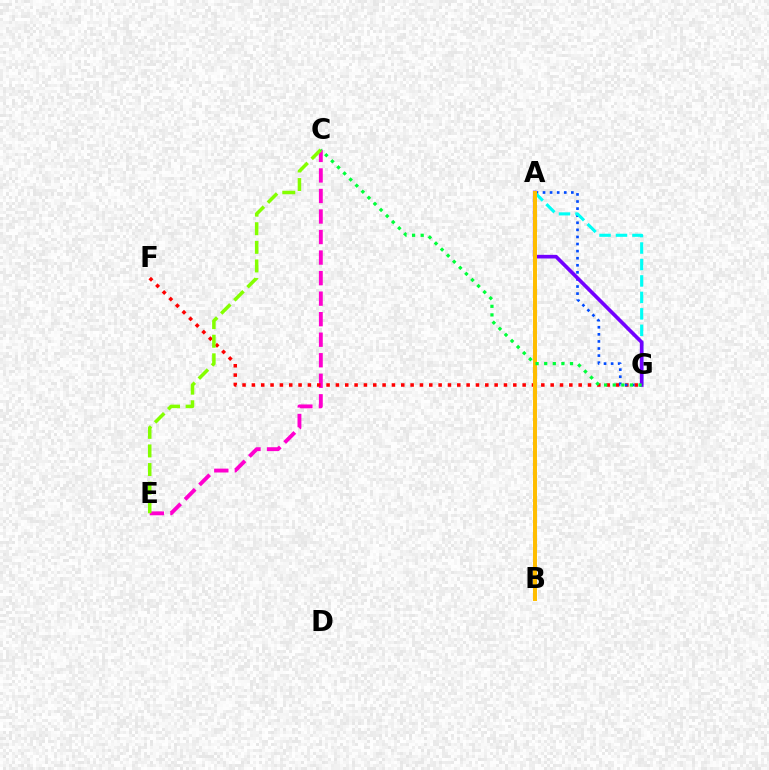{('C', 'E'): [{'color': '#ff00cf', 'line_style': 'dashed', 'thickness': 2.79}, {'color': '#84ff00', 'line_style': 'dashed', 'thickness': 2.53}], ('F', 'G'): [{'color': '#ff0000', 'line_style': 'dotted', 'thickness': 2.54}], ('A', 'G'): [{'color': '#004bff', 'line_style': 'dotted', 'thickness': 1.92}, {'color': '#00fff6', 'line_style': 'dashed', 'thickness': 2.24}, {'color': '#7200ff', 'line_style': 'solid', 'thickness': 2.64}], ('A', 'B'): [{'color': '#ffbd00', 'line_style': 'solid', 'thickness': 2.86}], ('C', 'G'): [{'color': '#00ff39', 'line_style': 'dotted', 'thickness': 2.34}]}